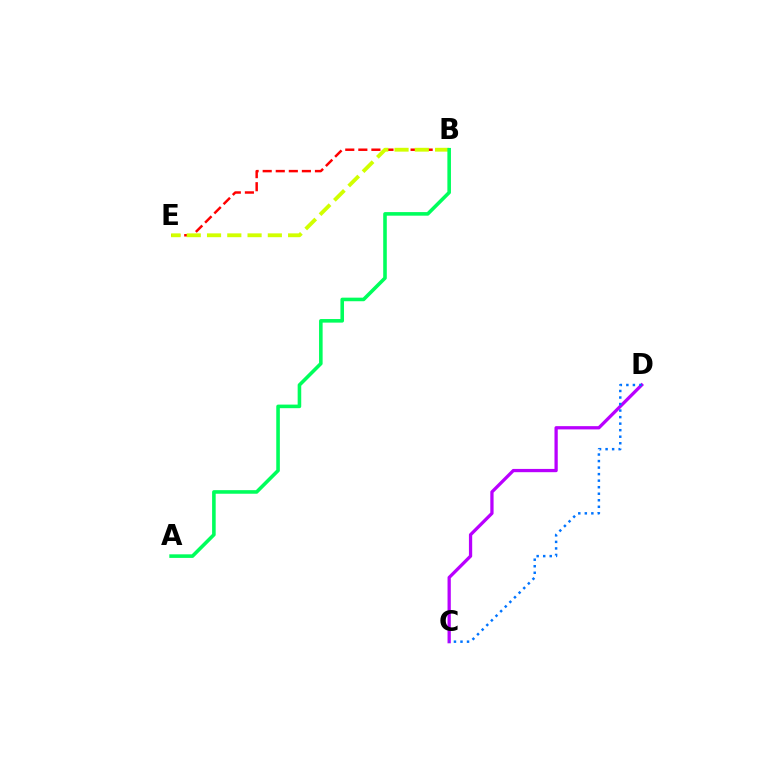{('C', 'D'): [{'color': '#b900ff', 'line_style': 'solid', 'thickness': 2.35}, {'color': '#0074ff', 'line_style': 'dotted', 'thickness': 1.78}], ('B', 'E'): [{'color': '#ff0000', 'line_style': 'dashed', 'thickness': 1.77}, {'color': '#d1ff00', 'line_style': 'dashed', 'thickness': 2.75}], ('A', 'B'): [{'color': '#00ff5c', 'line_style': 'solid', 'thickness': 2.58}]}